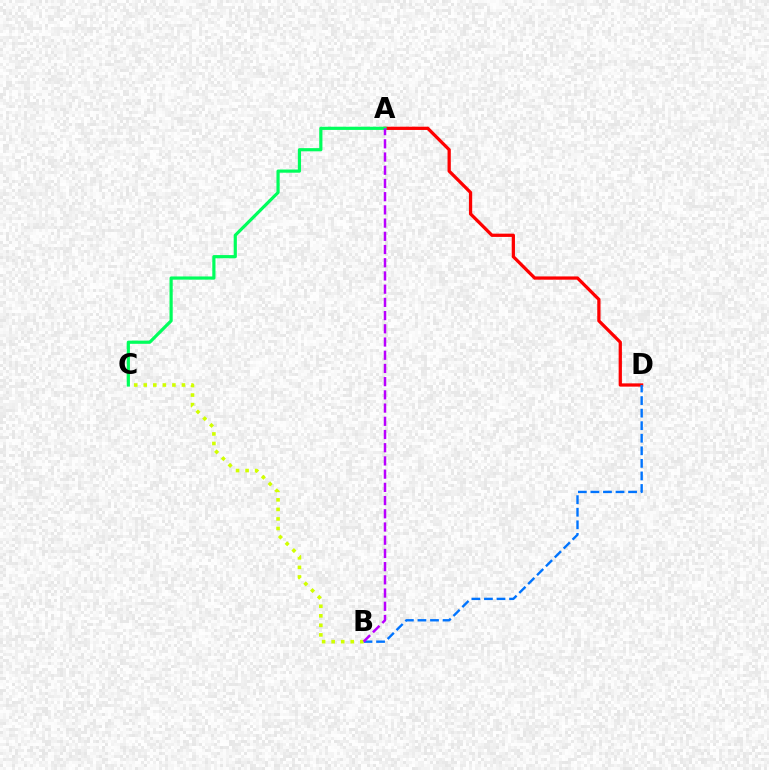{('A', 'D'): [{'color': '#ff0000', 'line_style': 'solid', 'thickness': 2.35}], ('A', 'C'): [{'color': '#00ff5c', 'line_style': 'solid', 'thickness': 2.29}], ('B', 'D'): [{'color': '#0074ff', 'line_style': 'dashed', 'thickness': 1.71}], ('B', 'C'): [{'color': '#d1ff00', 'line_style': 'dotted', 'thickness': 2.59}], ('A', 'B'): [{'color': '#b900ff', 'line_style': 'dashed', 'thickness': 1.79}]}